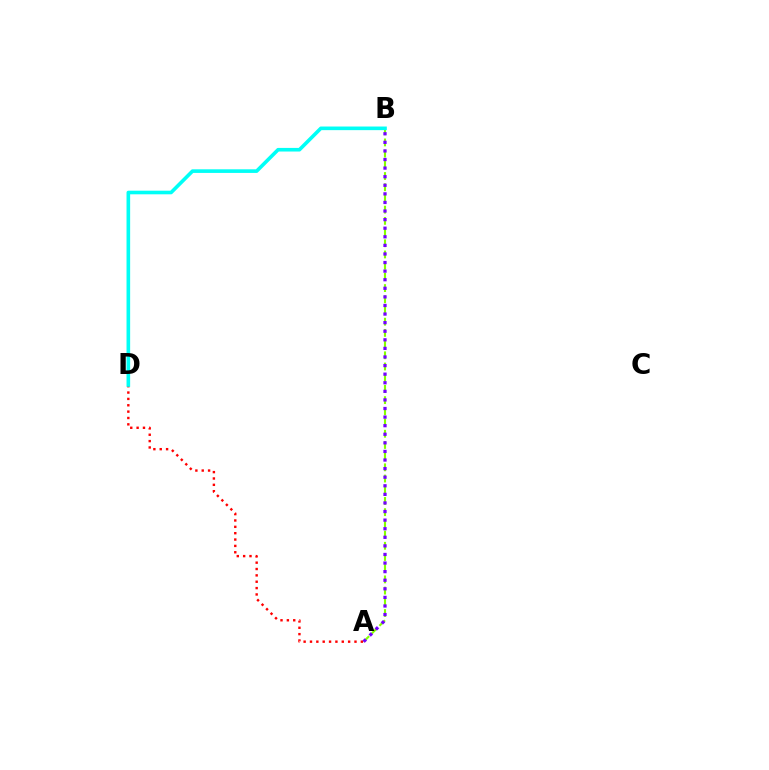{('A', 'B'): [{'color': '#84ff00', 'line_style': 'dashed', 'thickness': 1.52}, {'color': '#7200ff', 'line_style': 'dotted', 'thickness': 2.33}], ('A', 'D'): [{'color': '#ff0000', 'line_style': 'dotted', 'thickness': 1.73}], ('B', 'D'): [{'color': '#00fff6', 'line_style': 'solid', 'thickness': 2.61}]}